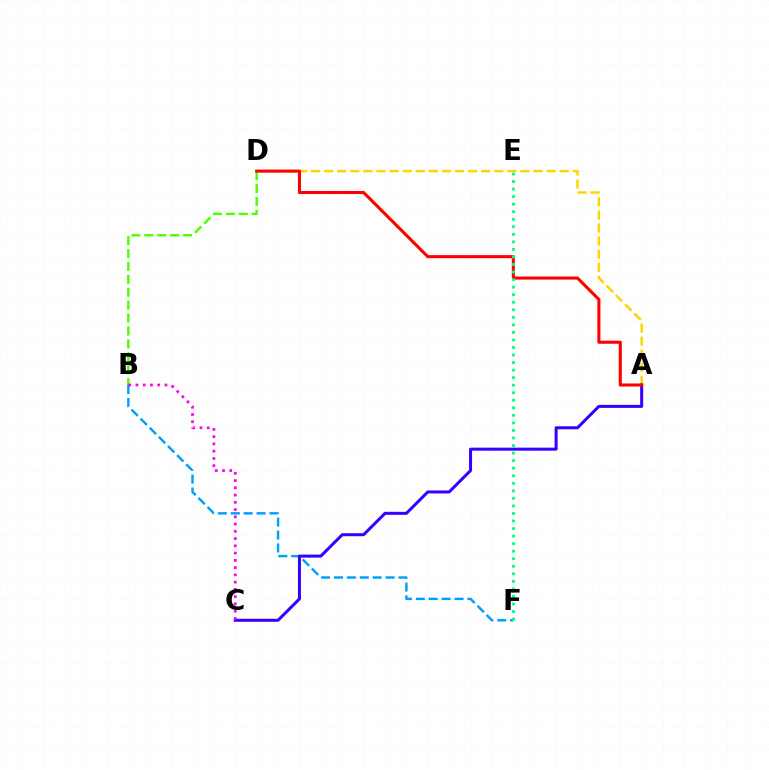{('B', 'F'): [{'color': '#009eff', 'line_style': 'dashed', 'thickness': 1.75}], ('A', 'D'): [{'color': '#ffd500', 'line_style': 'dashed', 'thickness': 1.78}, {'color': '#ff0000', 'line_style': 'solid', 'thickness': 2.21}], ('B', 'D'): [{'color': '#4fff00', 'line_style': 'dashed', 'thickness': 1.75}], ('A', 'C'): [{'color': '#3700ff', 'line_style': 'solid', 'thickness': 2.18}], ('E', 'F'): [{'color': '#00ff86', 'line_style': 'dotted', 'thickness': 2.05}], ('B', 'C'): [{'color': '#ff00ed', 'line_style': 'dotted', 'thickness': 1.97}]}